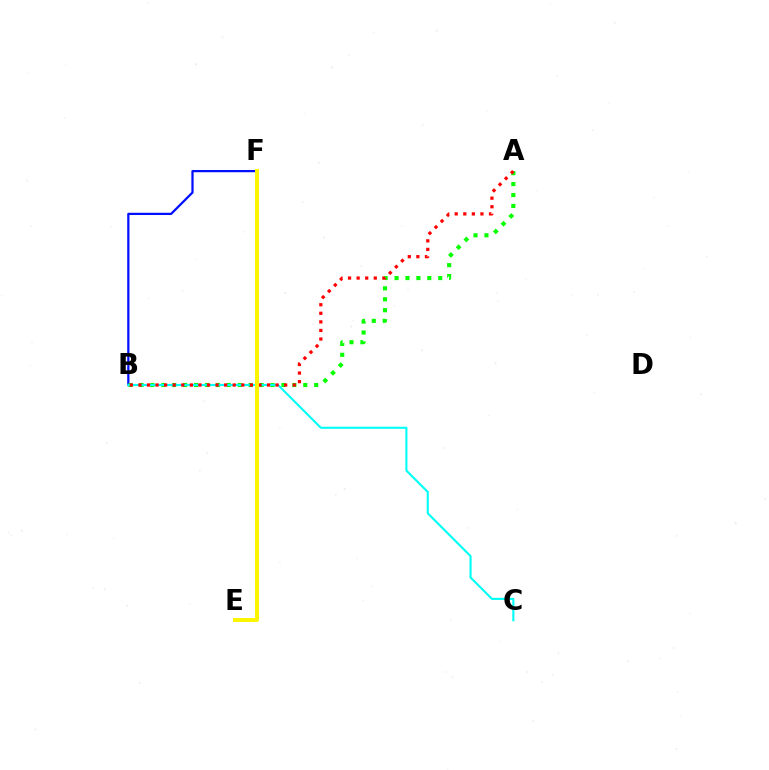{('B', 'F'): [{'color': '#0010ff', 'line_style': 'solid', 'thickness': 1.62}], ('A', 'B'): [{'color': '#08ff00', 'line_style': 'dotted', 'thickness': 2.97}, {'color': '#ff0000', 'line_style': 'dotted', 'thickness': 2.33}], ('B', 'C'): [{'color': '#00fff6', 'line_style': 'solid', 'thickness': 1.51}], ('E', 'F'): [{'color': '#ee00ff', 'line_style': 'dotted', 'thickness': 2.05}, {'color': '#fcf500', 'line_style': 'solid', 'thickness': 2.87}]}